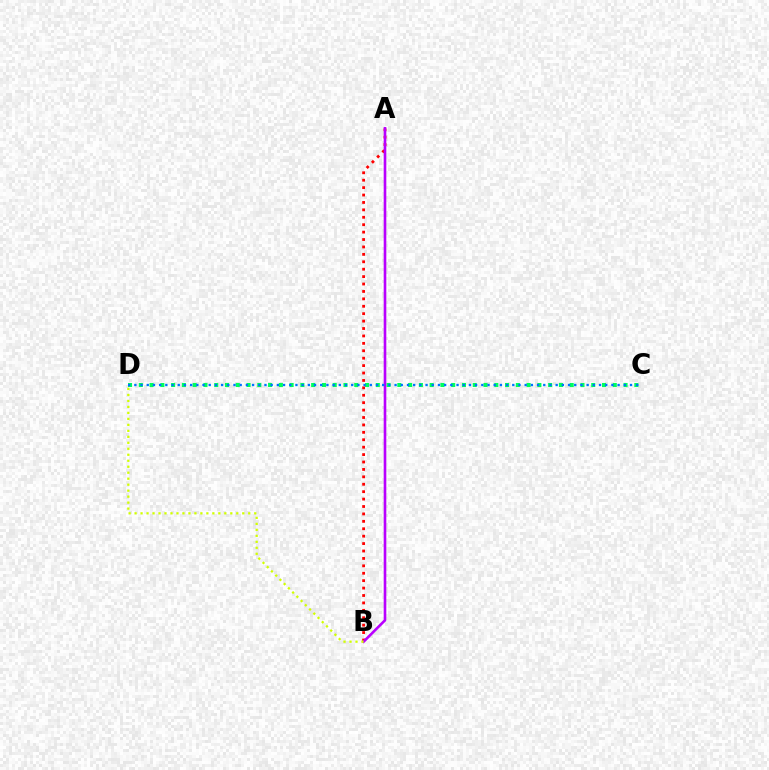{('C', 'D'): [{'color': '#00ff5c', 'line_style': 'dotted', 'thickness': 2.93}, {'color': '#0074ff', 'line_style': 'dotted', 'thickness': 1.68}], ('A', 'B'): [{'color': '#ff0000', 'line_style': 'dotted', 'thickness': 2.01}, {'color': '#b900ff', 'line_style': 'solid', 'thickness': 1.89}], ('B', 'D'): [{'color': '#d1ff00', 'line_style': 'dotted', 'thickness': 1.63}]}